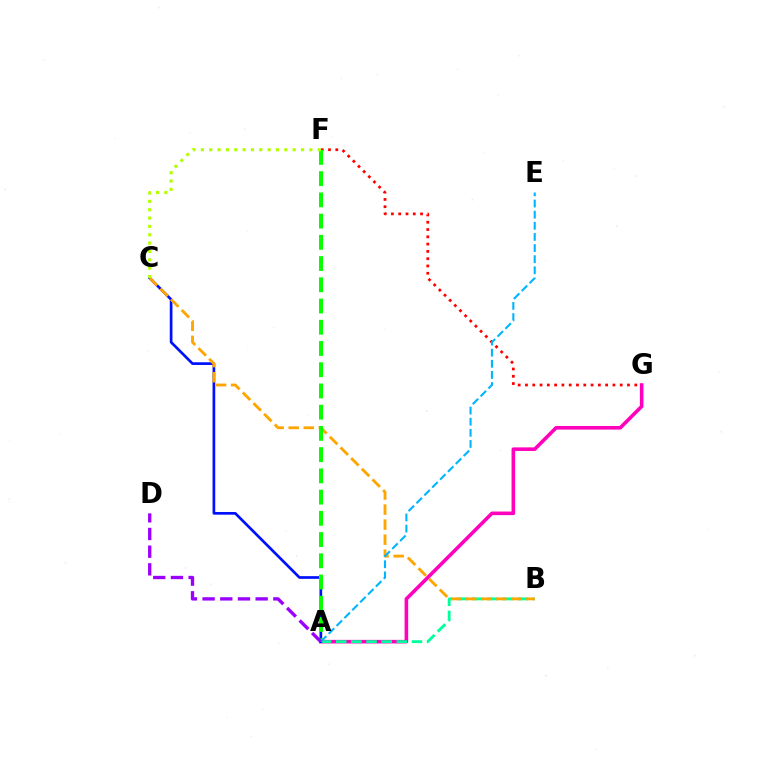{('A', 'G'): [{'color': '#ff00bd', 'line_style': 'solid', 'thickness': 2.59}], ('A', 'B'): [{'color': '#00ff9d', 'line_style': 'dashed', 'thickness': 2.06}], ('A', 'C'): [{'color': '#0010ff', 'line_style': 'solid', 'thickness': 1.94}], ('B', 'C'): [{'color': '#ffa500', 'line_style': 'dashed', 'thickness': 2.05}], ('F', 'G'): [{'color': '#ff0000', 'line_style': 'dotted', 'thickness': 1.98}], ('A', 'F'): [{'color': '#08ff00', 'line_style': 'dashed', 'thickness': 2.88}], ('C', 'F'): [{'color': '#b3ff00', 'line_style': 'dotted', 'thickness': 2.27}], ('A', 'E'): [{'color': '#00b5ff', 'line_style': 'dashed', 'thickness': 1.51}], ('A', 'D'): [{'color': '#9b00ff', 'line_style': 'dashed', 'thickness': 2.4}]}